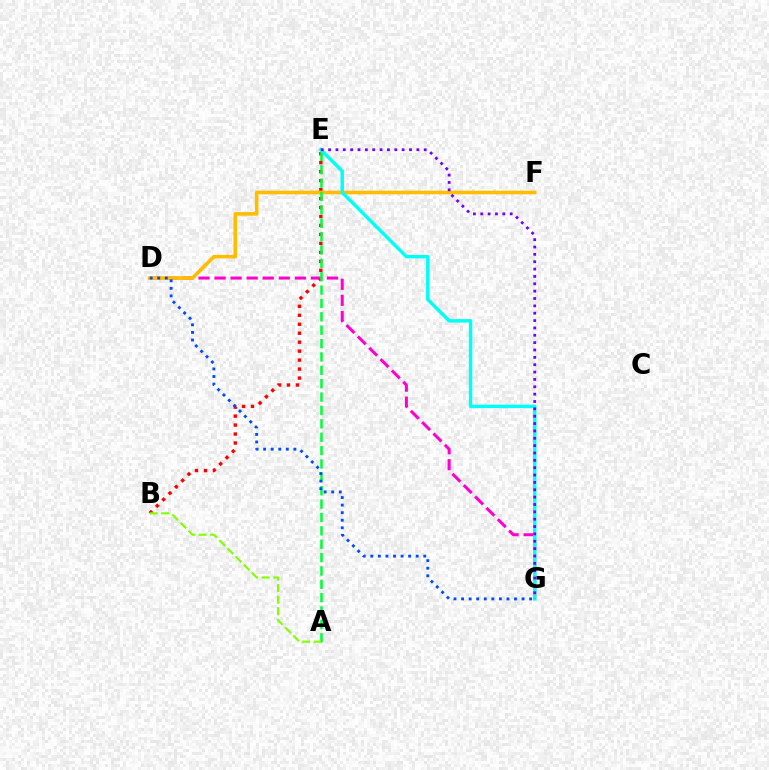{('B', 'E'): [{'color': '#ff0000', 'line_style': 'dotted', 'thickness': 2.44}], ('D', 'G'): [{'color': '#ff00cf', 'line_style': 'dashed', 'thickness': 2.18}, {'color': '#004bff', 'line_style': 'dotted', 'thickness': 2.05}], ('D', 'F'): [{'color': '#ffbd00', 'line_style': 'solid', 'thickness': 2.59}], ('A', 'E'): [{'color': '#00ff39', 'line_style': 'dashed', 'thickness': 1.82}], ('E', 'G'): [{'color': '#00fff6', 'line_style': 'solid', 'thickness': 2.47}, {'color': '#7200ff', 'line_style': 'dotted', 'thickness': 2.0}], ('A', 'B'): [{'color': '#84ff00', 'line_style': 'dashed', 'thickness': 1.57}]}